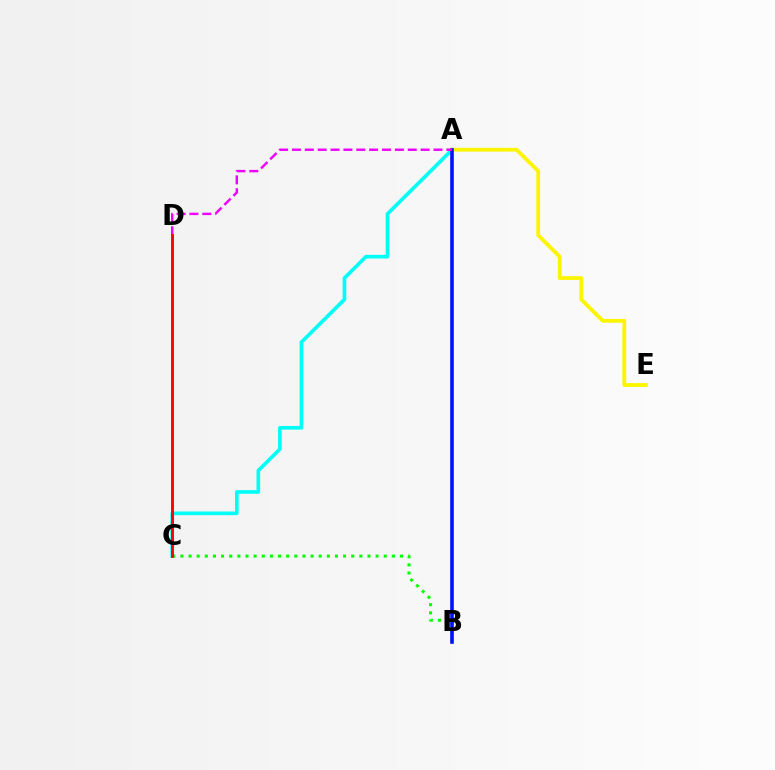{('A', 'C'): [{'color': '#00fff6', 'line_style': 'solid', 'thickness': 2.62}], ('A', 'E'): [{'color': '#fcf500', 'line_style': 'solid', 'thickness': 2.73}], ('B', 'C'): [{'color': '#08ff00', 'line_style': 'dotted', 'thickness': 2.21}], ('A', 'B'): [{'color': '#0010ff', 'line_style': 'solid', 'thickness': 2.59}], ('A', 'D'): [{'color': '#ee00ff', 'line_style': 'dashed', 'thickness': 1.75}], ('C', 'D'): [{'color': '#ff0000', 'line_style': 'solid', 'thickness': 2.08}]}